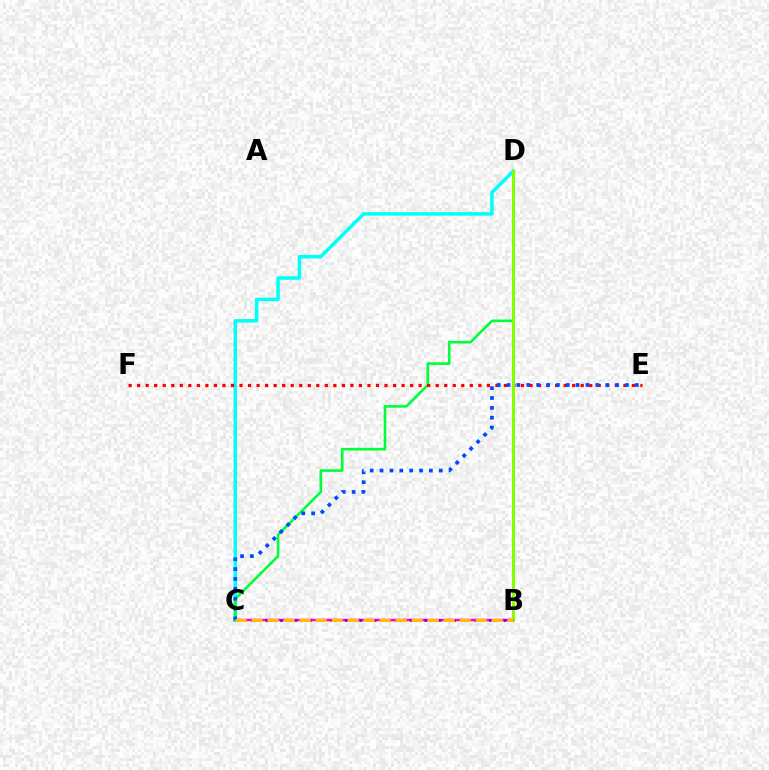{('C', 'D'): [{'color': '#00fff6', 'line_style': 'solid', 'thickness': 2.52}, {'color': '#00ff39', 'line_style': 'solid', 'thickness': 1.89}], ('B', 'C'): [{'color': '#ff00cf', 'line_style': 'solid', 'thickness': 1.79}, {'color': '#7200ff', 'line_style': 'dotted', 'thickness': 1.96}, {'color': '#ffbd00', 'line_style': 'dashed', 'thickness': 2.17}], ('E', 'F'): [{'color': '#ff0000', 'line_style': 'dotted', 'thickness': 2.32}], ('B', 'D'): [{'color': '#84ff00', 'line_style': 'solid', 'thickness': 2.14}], ('C', 'E'): [{'color': '#004bff', 'line_style': 'dotted', 'thickness': 2.68}]}